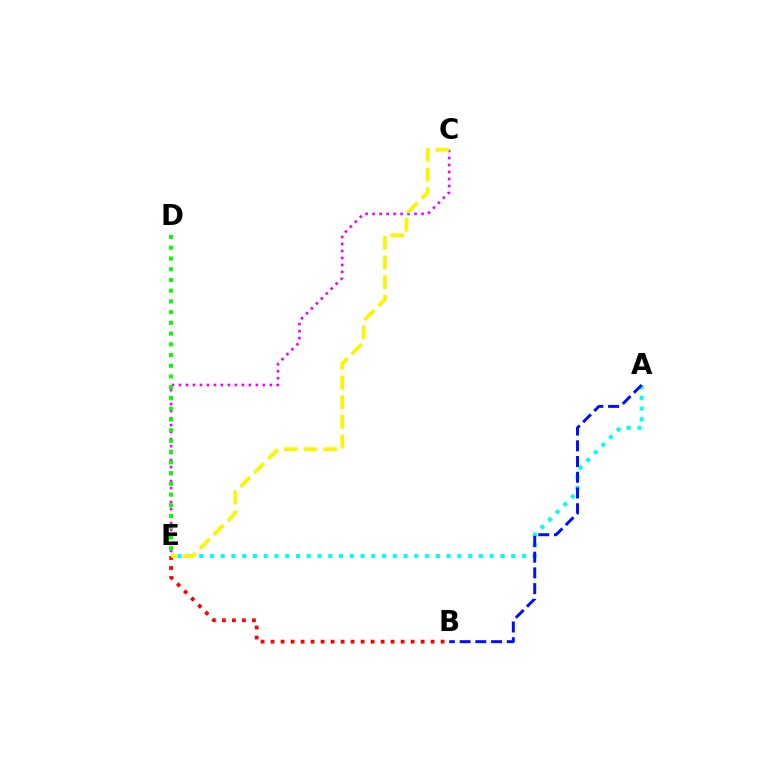{('A', 'E'): [{'color': '#00fff6', 'line_style': 'dotted', 'thickness': 2.92}], ('B', 'E'): [{'color': '#ff0000', 'line_style': 'dotted', 'thickness': 2.72}], ('C', 'E'): [{'color': '#ee00ff', 'line_style': 'dotted', 'thickness': 1.9}, {'color': '#fcf500', 'line_style': 'dashed', 'thickness': 2.67}], ('D', 'E'): [{'color': '#08ff00', 'line_style': 'dotted', 'thickness': 2.92}], ('A', 'B'): [{'color': '#0010ff', 'line_style': 'dashed', 'thickness': 2.14}]}